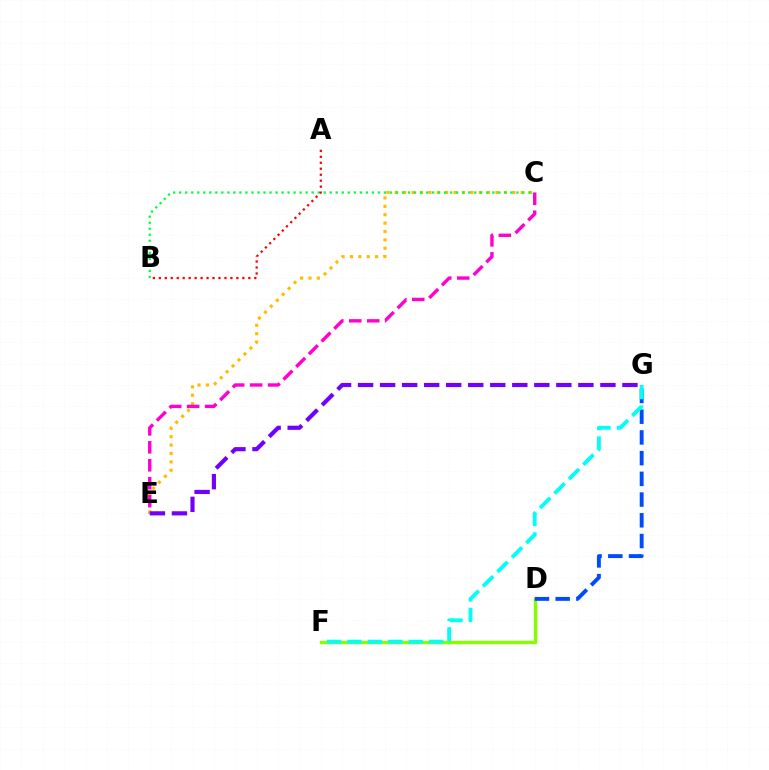{('C', 'E'): [{'color': '#ffbd00', 'line_style': 'dotted', 'thickness': 2.28}, {'color': '#ff00cf', 'line_style': 'dashed', 'thickness': 2.44}], ('B', 'C'): [{'color': '#00ff39', 'line_style': 'dotted', 'thickness': 1.64}], ('D', 'F'): [{'color': '#84ff00', 'line_style': 'solid', 'thickness': 2.45}], ('D', 'G'): [{'color': '#004bff', 'line_style': 'dashed', 'thickness': 2.81}], ('E', 'G'): [{'color': '#7200ff', 'line_style': 'dashed', 'thickness': 2.99}], ('F', 'G'): [{'color': '#00fff6', 'line_style': 'dashed', 'thickness': 2.77}], ('A', 'B'): [{'color': '#ff0000', 'line_style': 'dotted', 'thickness': 1.62}]}